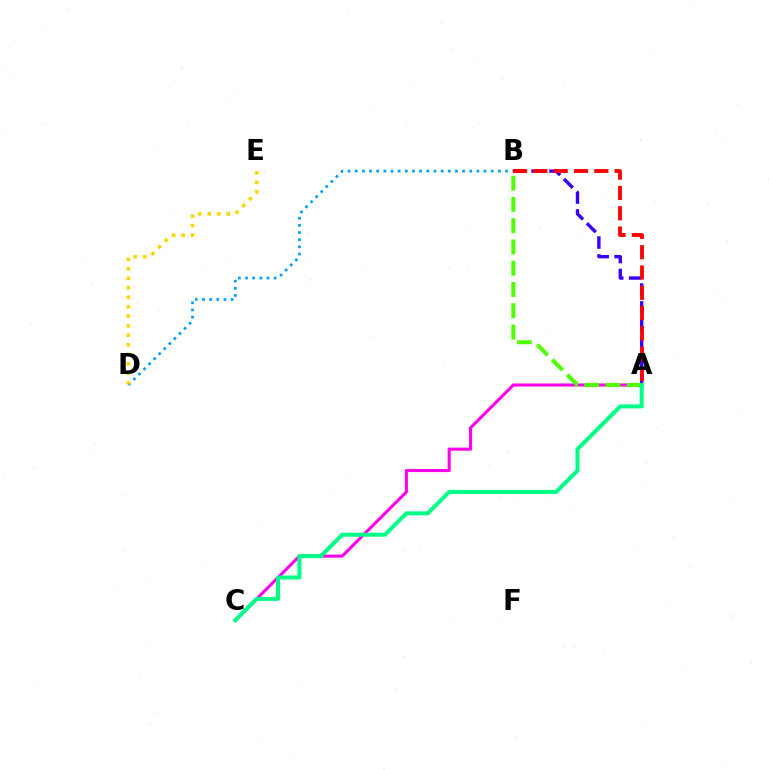{('A', 'C'): [{'color': '#ff00ed', 'line_style': 'solid', 'thickness': 2.21}, {'color': '#00ff86', 'line_style': 'solid', 'thickness': 2.89}], ('A', 'B'): [{'color': '#3700ff', 'line_style': 'dashed', 'thickness': 2.44}, {'color': '#4fff00', 'line_style': 'dashed', 'thickness': 2.89}, {'color': '#ff0000', 'line_style': 'dashed', 'thickness': 2.76}], ('B', 'D'): [{'color': '#009eff', 'line_style': 'dotted', 'thickness': 1.95}], ('D', 'E'): [{'color': '#ffd500', 'line_style': 'dotted', 'thickness': 2.58}]}